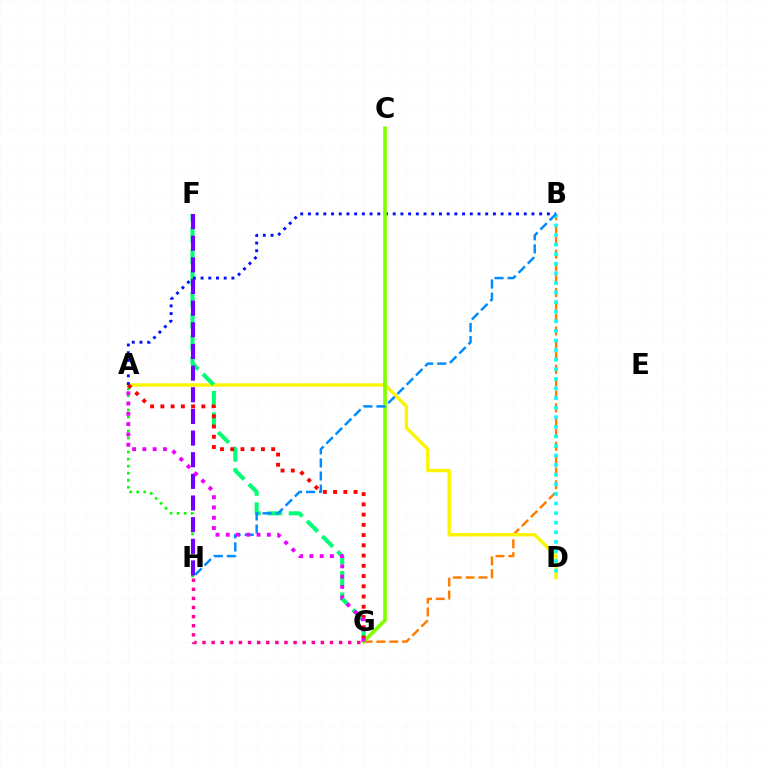{('B', 'G'): [{'color': '#ff7c00', 'line_style': 'dashed', 'thickness': 1.74}], ('A', 'D'): [{'color': '#fcf500', 'line_style': 'solid', 'thickness': 2.44}], ('A', 'H'): [{'color': '#08ff00', 'line_style': 'dotted', 'thickness': 1.91}], ('F', 'G'): [{'color': '#00ff74', 'line_style': 'dashed', 'thickness': 2.92}], ('A', 'B'): [{'color': '#0010ff', 'line_style': 'dotted', 'thickness': 2.09}], ('B', 'D'): [{'color': '#00fff6', 'line_style': 'dotted', 'thickness': 2.61}], ('F', 'H'): [{'color': '#7200ff', 'line_style': 'dashed', 'thickness': 2.94}], ('C', 'G'): [{'color': '#84ff00', 'line_style': 'solid', 'thickness': 2.69}], ('B', 'H'): [{'color': '#008cff', 'line_style': 'dashed', 'thickness': 1.78}], ('A', 'G'): [{'color': '#ff0000', 'line_style': 'dotted', 'thickness': 2.78}, {'color': '#ee00ff', 'line_style': 'dotted', 'thickness': 2.79}], ('G', 'H'): [{'color': '#ff0094', 'line_style': 'dotted', 'thickness': 2.47}]}